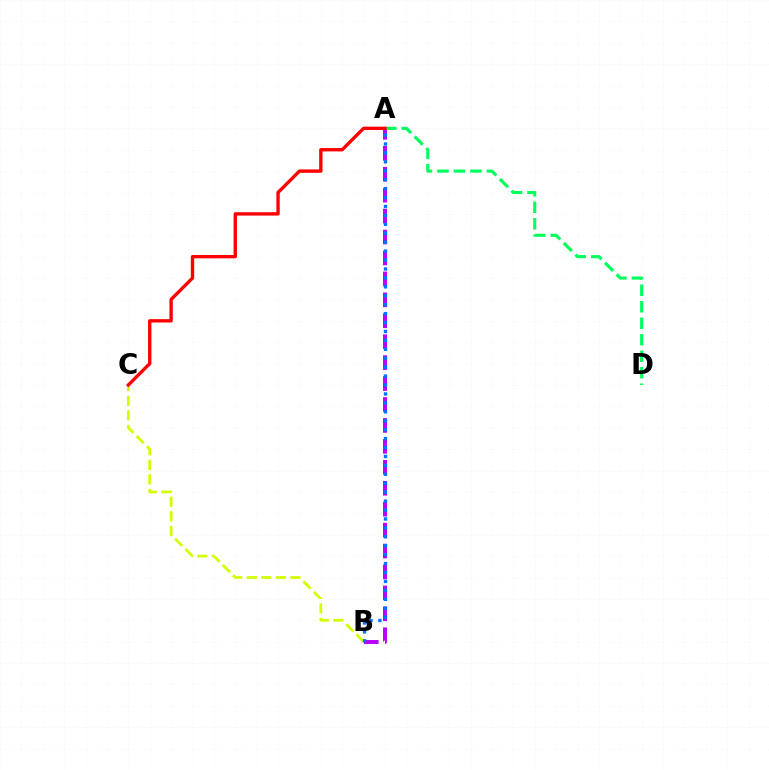{('B', 'C'): [{'color': '#d1ff00', 'line_style': 'dashed', 'thickness': 1.98}], ('A', 'B'): [{'color': '#b900ff', 'line_style': 'dashed', 'thickness': 2.84}, {'color': '#0074ff', 'line_style': 'dotted', 'thickness': 2.43}], ('A', 'D'): [{'color': '#00ff5c', 'line_style': 'dashed', 'thickness': 2.24}], ('A', 'C'): [{'color': '#ff0000', 'line_style': 'solid', 'thickness': 2.42}]}